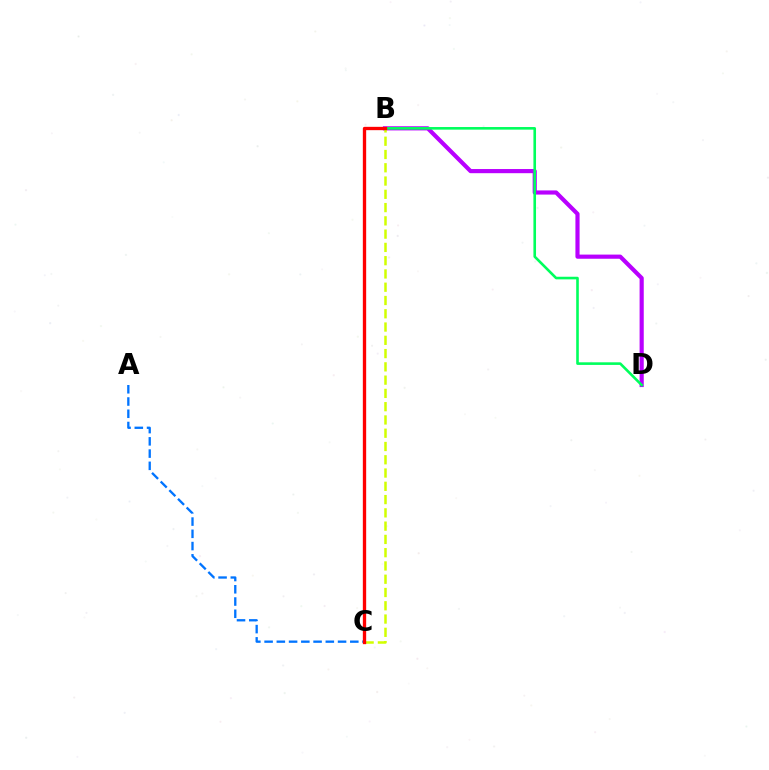{('A', 'C'): [{'color': '#0074ff', 'line_style': 'dashed', 'thickness': 1.66}], ('B', 'D'): [{'color': '#b900ff', 'line_style': 'solid', 'thickness': 2.99}, {'color': '#00ff5c', 'line_style': 'solid', 'thickness': 1.88}], ('B', 'C'): [{'color': '#d1ff00', 'line_style': 'dashed', 'thickness': 1.8}, {'color': '#ff0000', 'line_style': 'solid', 'thickness': 2.4}]}